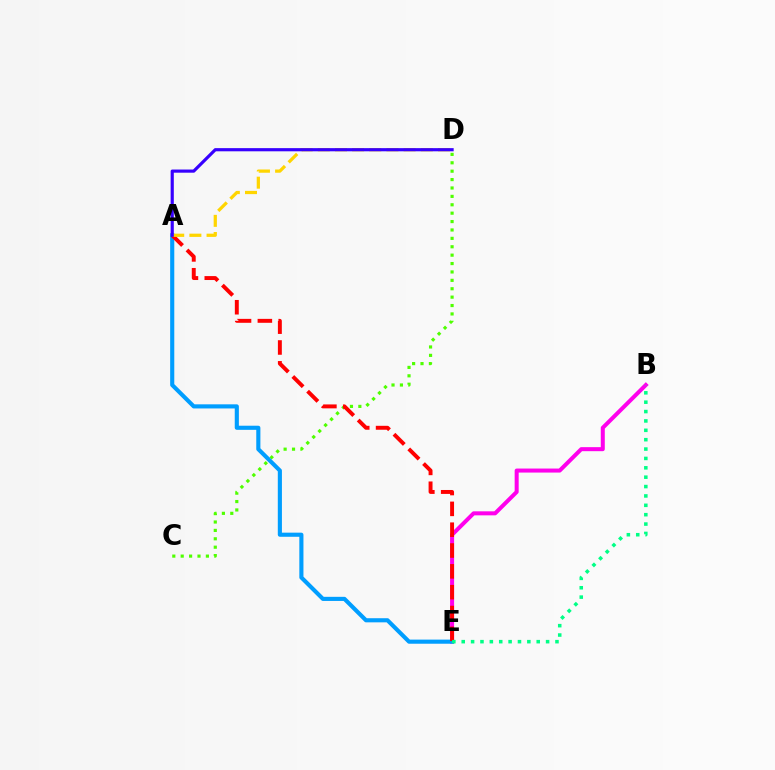{('C', 'D'): [{'color': '#4fff00', 'line_style': 'dotted', 'thickness': 2.28}], ('B', 'E'): [{'color': '#ff00ed', 'line_style': 'solid', 'thickness': 2.89}, {'color': '#00ff86', 'line_style': 'dotted', 'thickness': 2.55}], ('A', 'E'): [{'color': '#009eff', 'line_style': 'solid', 'thickness': 2.97}, {'color': '#ff0000', 'line_style': 'dashed', 'thickness': 2.83}], ('A', 'D'): [{'color': '#ffd500', 'line_style': 'dashed', 'thickness': 2.33}, {'color': '#3700ff', 'line_style': 'solid', 'thickness': 2.28}]}